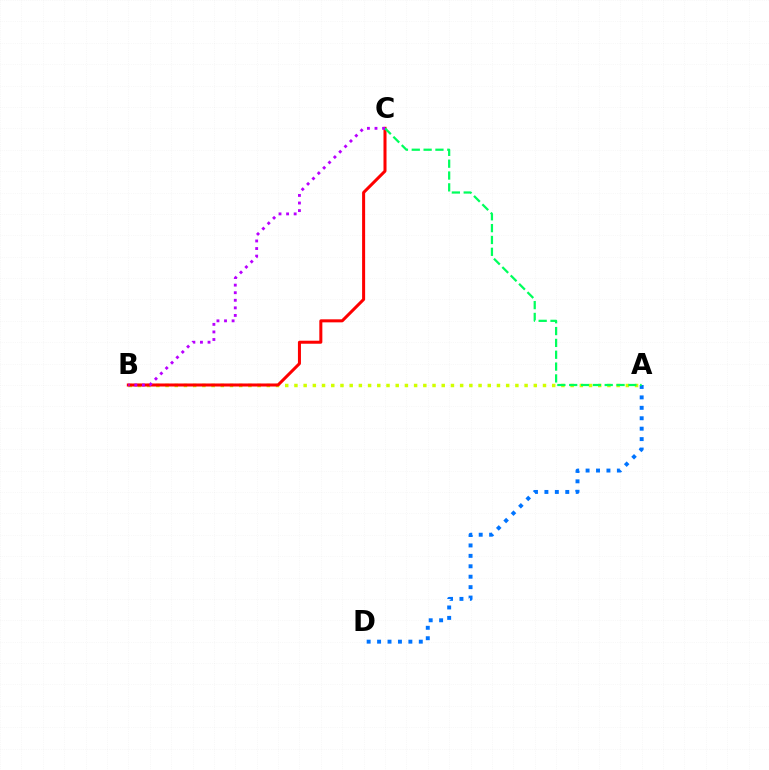{('A', 'D'): [{'color': '#0074ff', 'line_style': 'dotted', 'thickness': 2.83}], ('A', 'B'): [{'color': '#d1ff00', 'line_style': 'dotted', 'thickness': 2.5}], ('B', 'C'): [{'color': '#ff0000', 'line_style': 'solid', 'thickness': 2.18}, {'color': '#b900ff', 'line_style': 'dotted', 'thickness': 2.06}], ('A', 'C'): [{'color': '#00ff5c', 'line_style': 'dashed', 'thickness': 1.61}]}